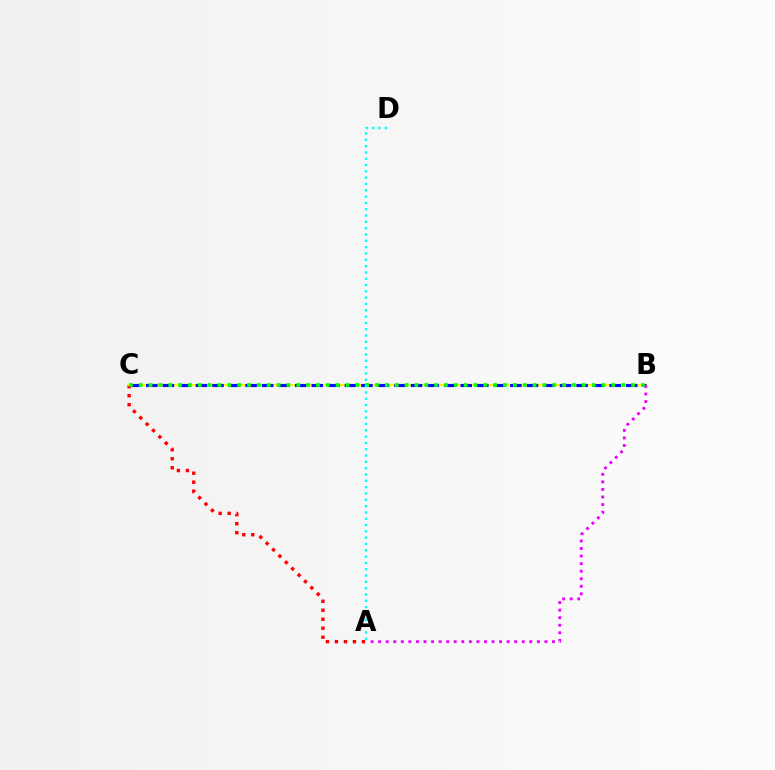{('A', 'C'): [{'color': '#ff0000', 'line_style': 'dotted', 'thickness': 2.44}], ('B', 'C'): [{'color': '#fcf500', 'line_style': 'solid', 'thickness': 1.53}, {'color': '#0010ff', 'line_style': 'dashed', 'thickness': 2.25}, {'color': '#08ff00', 'line_style': 'dotted', 'thickness': 2.68}], ('A', 'B'): [{'color': '#ee00ff', 'line_style': 'dotted', 'thickness': 2.05}], ('A', 'D'): [{'color': '#00fff6', 'line_style': 'dotted', 'thickness': 1.72}]}